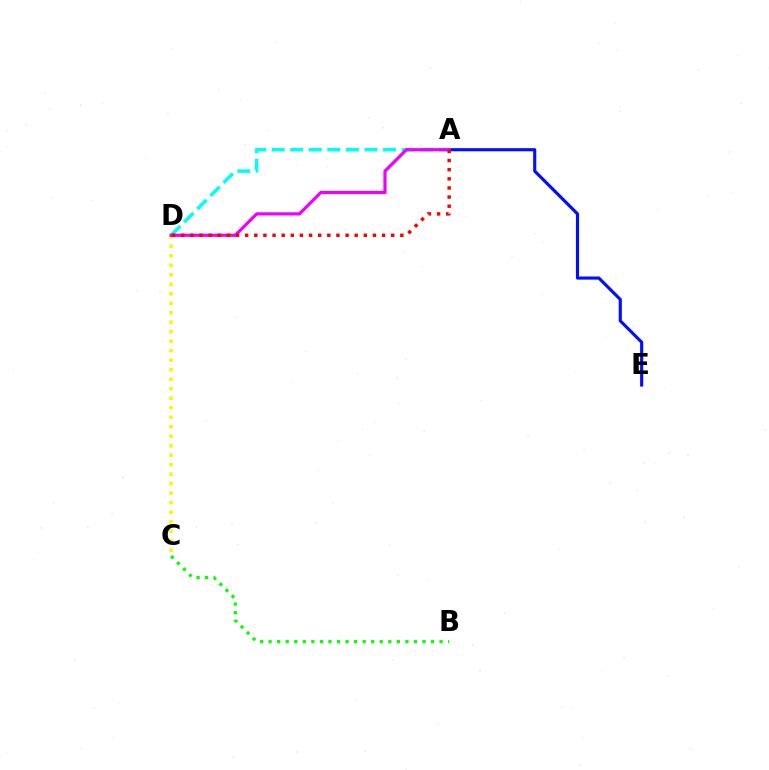{('A', 'E'): [{'color': '#0010ff', 'line_style': 'solid', 'thickness': 2.25}], ('C', 'D'): [{'color': '#fcf500', 'line_style': 'dotted', 'thickness': 2.58}], ('A', 'D'): [{'color': '#00fff6', 'line_style': 'dashed', 'thickness': 2.52}, {'color': '#ee00ff', 'line_style': 'solid', 'thickness': 2.29}, {'color': '#ff0000', 'line_style': 'dotted', 'thickness': 2.48}], ('B', 'C'): [{'color': '#08ff00', 'line_style': 'dotted', 'thickness': 2.32}]}